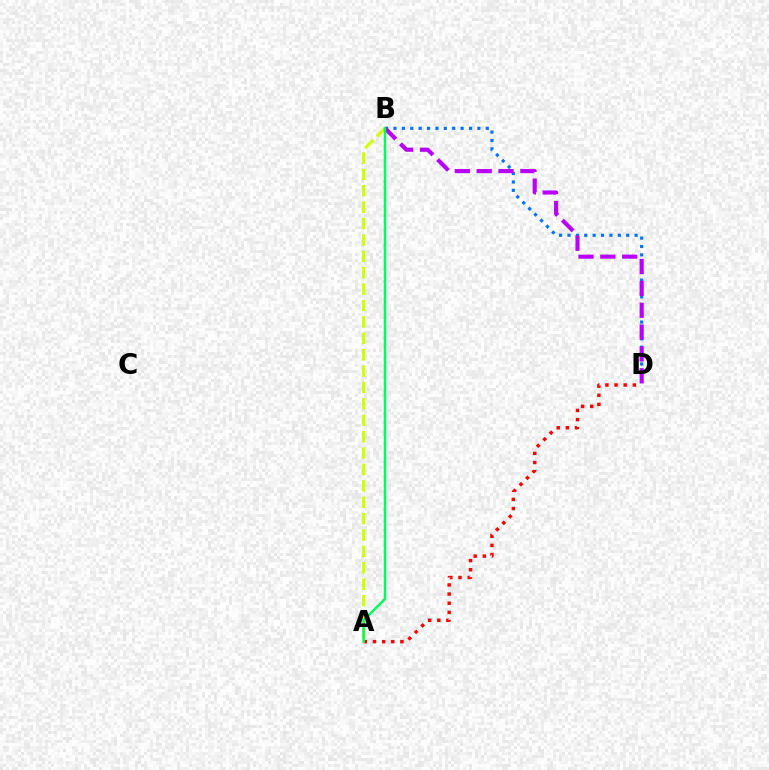{('A', 'B'): [{'color': '#d1ff00', 'line_style': 'dashed', 'thickness': 2.23}, {'color': '#00ff5c', 'line_style': 'solid', 'thickness': 1.8}], ('B', 'D'): [{'color': '#0074ff', 'line_style': 'dotted', 'thickness': 2.28}, {'color': '#b900ff', 'line_style': 'dashed', 'thickness': 2.97}], ('A', 'D'): [{'color': '#ff0000', 'line_style': 'dotted', 'thickness': 2.48}]}